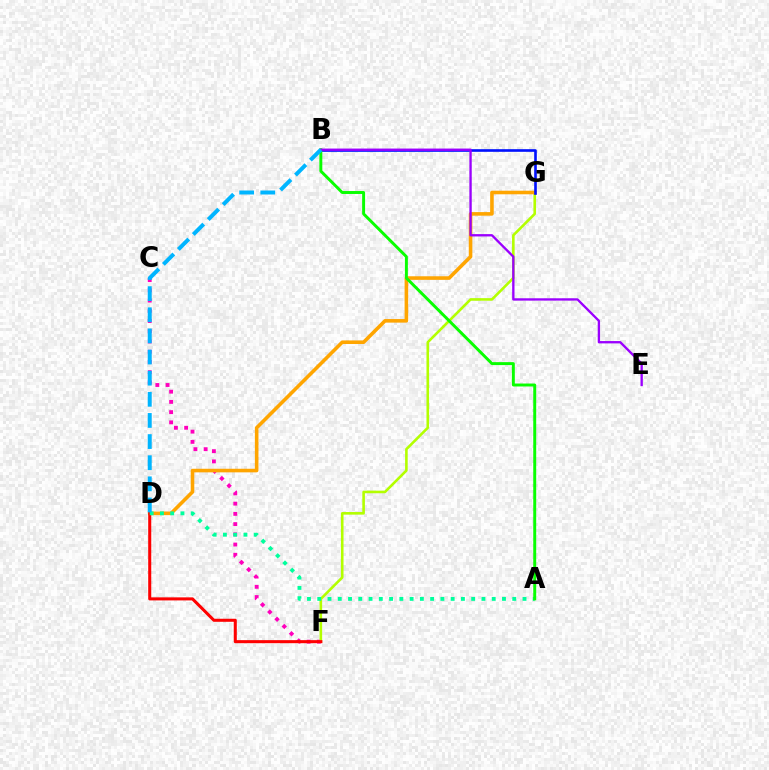{('C', 'F'): [{'color': '#ff00bd', 'line_style': 'dotted', 'thickness': 2.78}], ('F', 'G'): [{'color': '#b3ff00', 'line_style': 'solid', 'thickness': 1.88}], ('D', 'G'): [{'color': '#ffa500', 'line_style': 'solid', 'thickness': 2.58}], ('B', 'G'): [{'color': '#0010ff', 'line_style': 'solid', 'thickness': 1.9}], ('D', 'F'): [{'color': '#ff0000', 'line_style': 'solid', 'thickness': 2.19}], ('A', 'D'): [{'color': '#00ff9d', 'line_style': 'dotted', 'thickness': 2.79}], ('A', 'B'): [{'color': '#08ff00', 'line_style': 'solid', 'thickness': 2.12}], ('B', 'E'): [{'color': '#9b00ff', 'line_style': 'solid', 'thickness': 1.68}], ('B', 'D'): [{'color': '#00b5ff', 'line_style': 'dashed', 'thickness': 2.87}]}